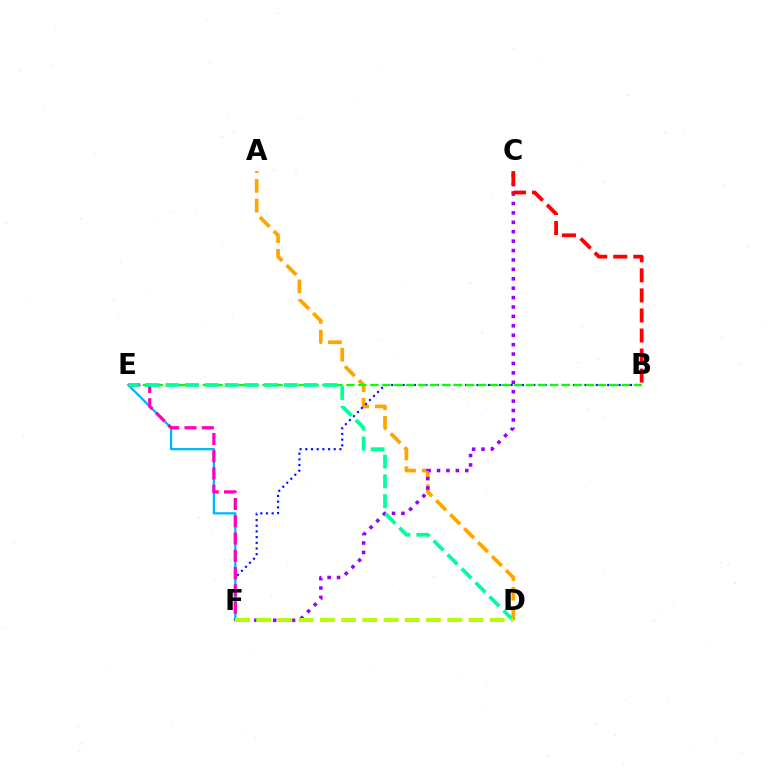{('A', 'D'): [{'color': '#ffa500', 'line_style': 'dashed', 'thickness': 2.68}], ('B', 'F'): [{'color': '#0010ff', 'line_style': 'dotted', 'thickness': 1.54}], ('C', 'F'): [{'color': '#9b00ff', 'line_style': 'dotted', 'thickness': 2.56}], ('E', 'F'): [{'color': '#00b5ff', 'line_style': 'solid', 'thickness': 1.63}, {'color': '#ff00bd', 'line_style': 'dashed', 'thickness': 2.35}], ('B', 'C'): [{'color': '#ff0000', 'line_style': 'dashed', 'thickness': 2.72}], ('B', 'E'): [{'color': '#08ff00', 'line_style': 'dashed', 'thickness': 1.63}], ('D', 'E'): [{'color': '#00ff9d', 'line_style': 'dashed', 'thickness': 2.69}], ('D', 'F'): [{'color': '#b3ff00', 'line_style': 'dashed', 'thickness': 2.88}]}